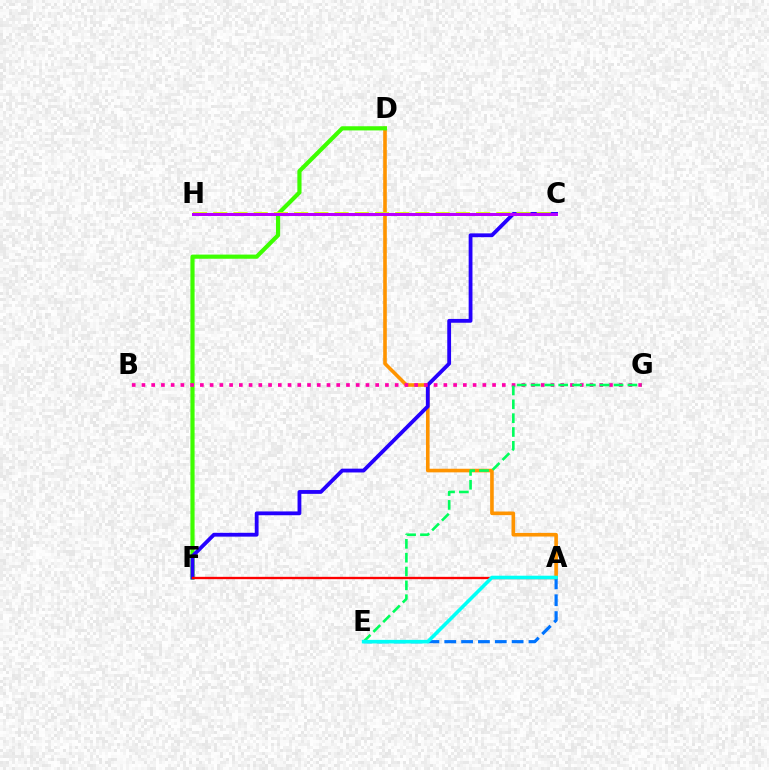{('A', 'D'): [{'color': '#ff9400', 'line_style': 'solid', 'thickness': 2.61}], ('D', 'F'): [{'color': '#3dff00', 'line_style': 'solid', 'thickness': 2.99}], ('A', 'E'): [{'color': '#0074ff', 'line_style': 'dashed', 'thickness': 2.29}, {'color': '#00fff6', 'line_style': 'solid', 'thickness': 2.58}], ('C', 'F'): [{'color': '#2500ff', 'line_style': 'solid', 'thickness': 2.74}], ('B', 'G'): [{'color': '#ff00ac', 'line_style': 'dotted', 'thickness': 2.65}], ('E', 'G'): [{'color': '#00ff5c', 'line_style': 'dashed', 'thickness': 1.88}], ('A', 'F'): [{'color': '#ff0000', 'line_style': 'solid', 'thickness': 1.68}], ('C', 'H'): [{'color': '#d1ff00', 'line_style': 'dashed', 'thickness': 2.75}, {'color': '#b900ff', 'line_style': 'solid', 'thickness': 2.18}]}